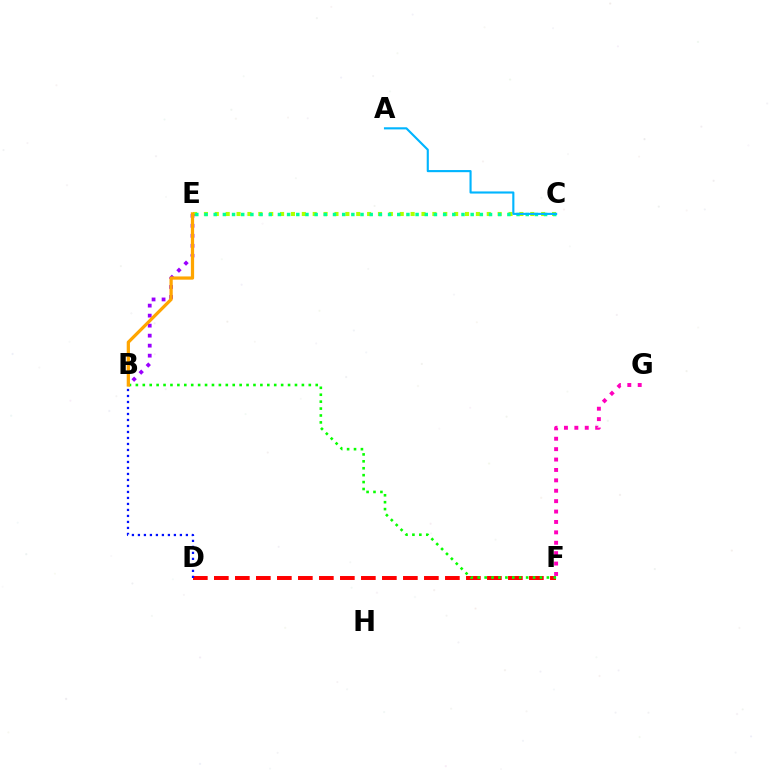{('C', 'E'): [{'color': '#b3ff00', 'line_style': 'dotted', 'thickness': 2.96}, {'color': '#00ff9d', 'line_style': 'dotted', 'thickness': 2.49}], ('A', 'C'): [{'color': '#00b5ff', 'line_style': 'solid', 'thickness': 1.53}], ('B', 'E'): [{'color': '#9b00ff', 'line_style': 'dotted', 'thickness': 2.72}, {'color': '#ffa500', 'line_style': 'solid', 'thickness': 2.33}], ('D', 'F'): [{'color': '#ff0000', 'line_style': 'dashed', 'thickness': 2.85}], ('F', 'G'): [{'color': '#ff00bd', 'line_style': 'dotted', 'thickness': 2.83}], ('B', 'D'): [{'color': '#0010ff', 'line_style': 'dotted', 'thickness': 1.63}], ('B', 'F'): [{'color': '#08ff00', 'line_style': 'dotted', 'thickness': 1.88}]}